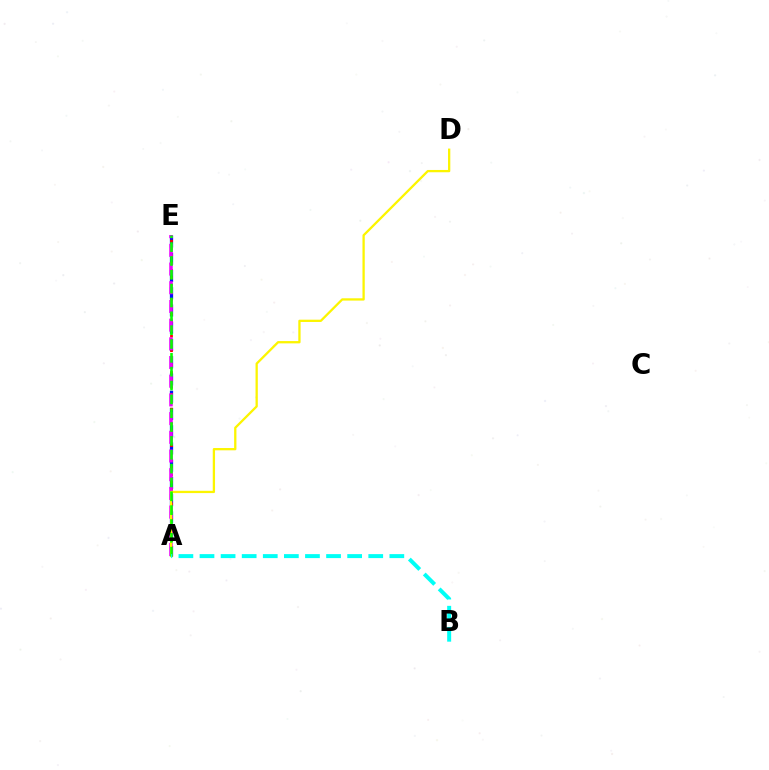{('A', 'E'): [{'color': '#0010ff', 'line_style': 'dashed', 'thickness': 2.34}, {'color': '#ff0000', 'line_style': 'dotted', 'thickness': 1.98}, {'color': '#ee00ff', 'line_style': 'dashed', 'thickness': 2.54}, {'color': '#08ff00', 'line_style': 'dashed', 'thickness': 1.88}], ('A', 'D'): [{'color': '#fcf500', 'line_style': 'solid', 'thickness': 1.65}], ('A', 'B'): [{'color': '#00fff6', 'line_style': 'dashed', 'thickness': 2.87}]}